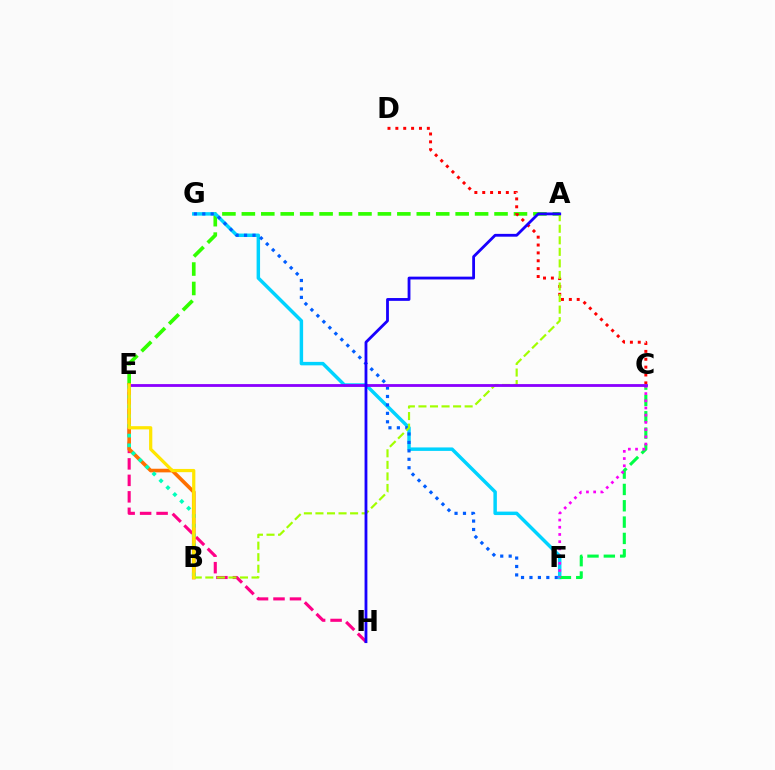{('A', 'E'): [{'color': '#31ff00', 'line_style': 'dashed', 'thickness': 2.64}], ('E', 'H'): [{'color': '#ff0088', 'line_style': 'dashed', 'thickness': 2.24}], ('F', 'G'): [{'color': '#00d3ff', 'line_style': 'solid', 'thickness': 2.49}, {'color': '#005dff', 'line_style': 'dotted', 'thickness': 2.29}], ('C', 'F'): [{'color': '#00ff45', 'line_style': 'dashed', 'thickness': 2.22}, {'color': '#fa00f9', 'line_style': 'dotted', 'thickness': 1.96}], ('C', 'D'): [{'color': '#ff0000', 'line_style': 'dotted', 'thickness': 2.14}], ('B', 'E'): [{'color': '#ff7000', 'line_style': 'solid', 'thickness': 2.62}, {'color': '#00ffbb', 'line_style': 'dotted', 'thickness': 2.65}, {'color': '#ffe600', 'line_style': 'solid', 'thickness': 2.32}], ('A', 'B'): [{'color': '#a2ff00', 'line_style': 'dashed', 'thickness': 1.57}], ('C', 'E'): [{'color': '#8a00ff', 'line_style': 'solid', 'thickness': 2.02}], ('A', 'H'): [{'color': '#1900ff', 'line_style': 'solid', 'thickness': 2.02}]}